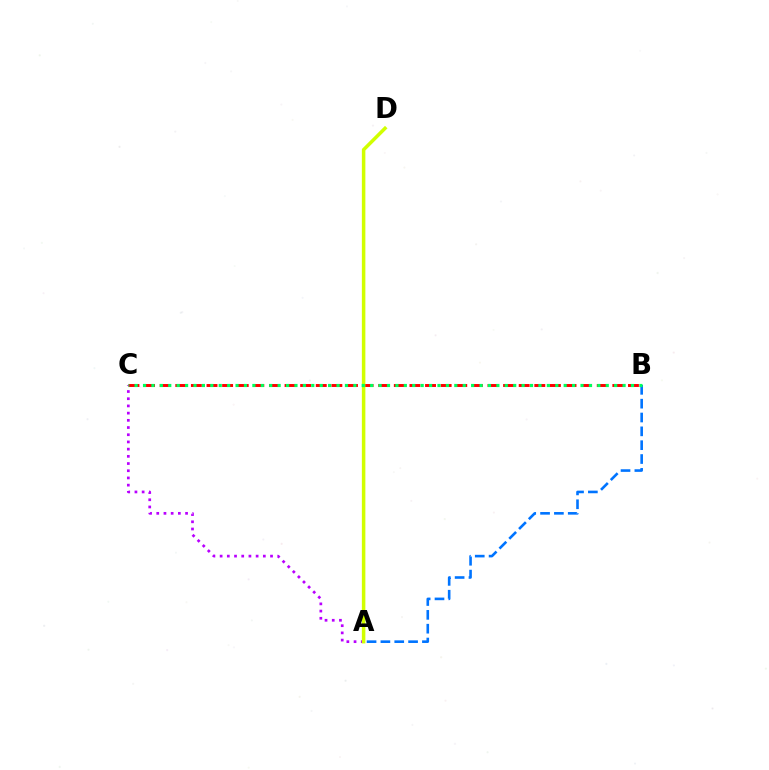{('A', 'C'): [{'color': '#b900ff', 'line_style': 'dotted', 'thickness': 1.96}], ('A', 'B'): [{'color': '#0074ff', 'line_style': 'dashed', 'thickness': 1.88}], ('B', 'C'): [{'color': '#ff0000', 'line_style': 'dashed', 'thickness': 2.12}, {'color': '#00ff5c', 'line_style': 'dotted', 'thickness': 2.29}], ('A', 'D'): [{'color': '#d1ff00', 'line_style': 'solid', 'thickness': 2.53}]}